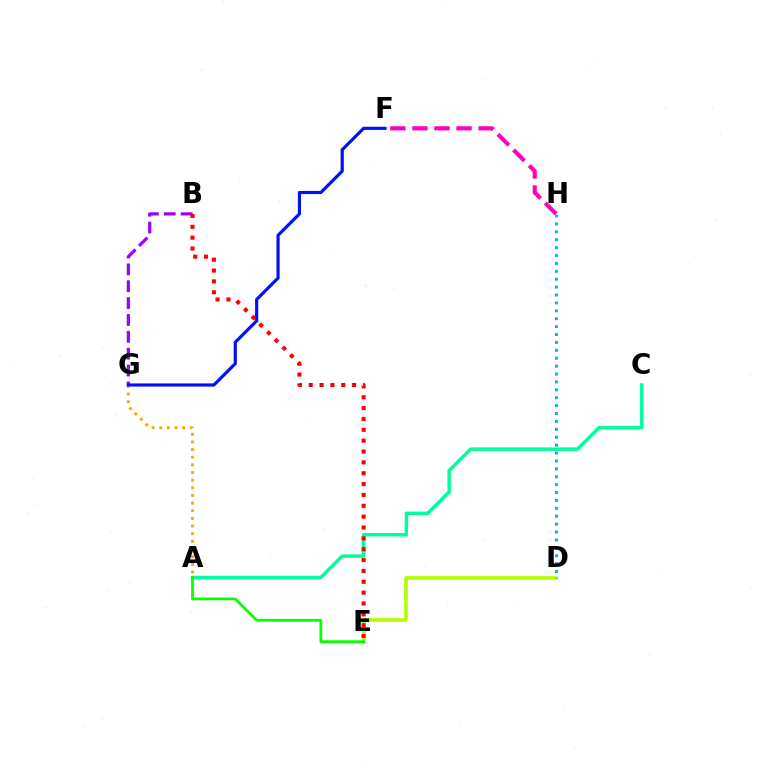{('A', 'G'): [{'color': '#ffa500', 'line_style': 'dotted', 'thickness': 2.08}], ('B', 'G'): [{'color': '#9b00ff', 'line_style': 'dashed', 'thickness': 2.29}], ('F', 'H'): [{'color': '#ff00bd', 'line_style': 'dashed', 'thickness': 3.0}], ('A', 'C'): [{'color': '#00ff9d', 'line_style': 'solid', 'thickness': 2.5}], ('D', 'E'): [{'color': '#b3ff00', 'line_style': 'solid', 'thickness': 2.66}], ('A', 'E'): [{'color': '#08ff00', 'line_style': 'solid', 'thickness': 1.98}], ('B', 'E'): [{'color': '#ff0000', 'line_style': 'dotted', 'thickness': 2.95}], ('F', 'G'): [{'color': '#0010ff', 'line_style': 'solid', 'thickness': 2.27}], ('D', 'H'): [{'color': '#00b5ff', 'line_style': 'dotted', 'thickness': 2.15}]}